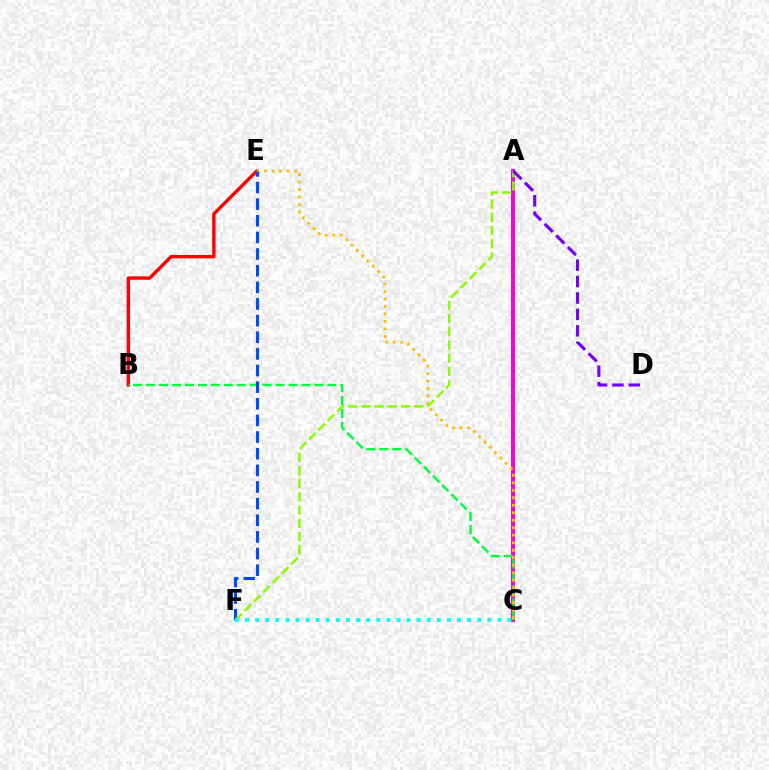{('B', 'E'): [{'color': '#ff0000', 'line_style': 'solid', 'thickness': 2.44}], ('A', 'C'): [{'color': '#ff00cf', 'line_style': 'solid', 'thickness': 2.86}], ('B', 'C'): [{'color': '#00ff39', 'line_style': 'dashed', 'thickness': 1.76}], ('C', 'E'): [{'color': '#ffbd00', 'line_style': 'dotted', 'thickness': 2.03}], ('E', 'F'): [{'color': '#004bff', 'line_style': 'dashed', 'thickness': 2.26}], ('A', 'F'): [{'color': '#84ff00', 'line_style': 'dashed', 'thickness': 1.79}], ('A', 'D'): [{'color': '#7200ff', 'line_style': 'dashed', 'thickness': 2.23}], ('C', 'F'): [{'color': '#00fff6', 'line_style': 'dotted', 'thickness': 2.74}]}